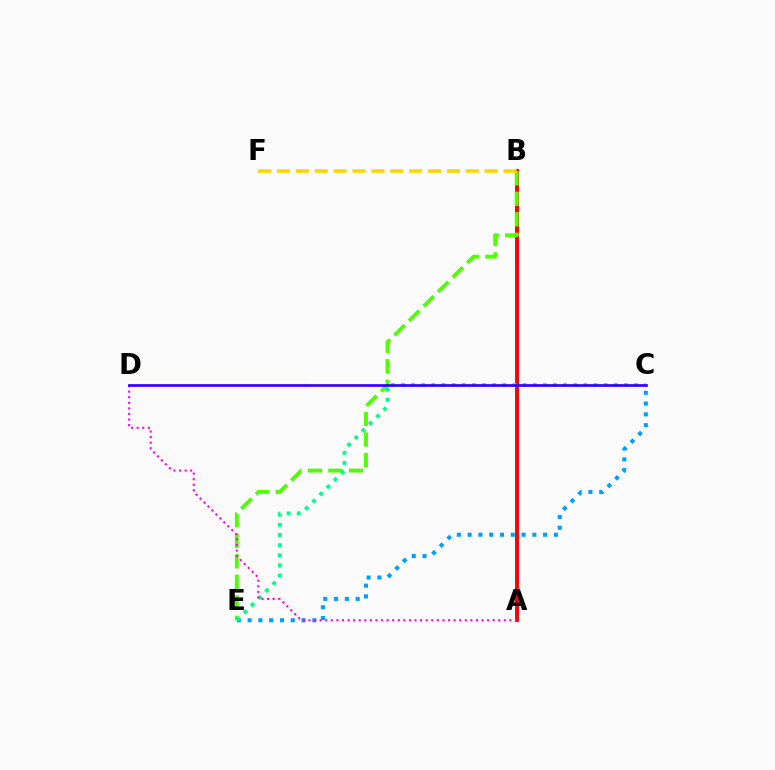{('A', 'B'): [{'color': '#ff0000', 'line_style': 'solid', 'thickness': 2.81}], ('C', 'E'): [{'color': '#009eff', 'line_style': 'dotted', 'thickness': 2.93}, {'color': '#00ff86', 'line_style': 'dotted', 'thickness': 2.75}], ('B', 'E'): [{'color': '#4fff00', 'line_style': 'dashed', 'thickness': 2.79}], ('A', 'D'): [{'color': '#ff00ed', 'line_style': 'dotted', 'thickness': 1.52}], ('C', 'D'): [{'color': '#3700ff', 'line_style': 'solid', 'thickness': 1.96}], ('B', 'F'): [{'color': '#ffd500', 'line_style': 'dashed', 'thickness': 2.57}]}